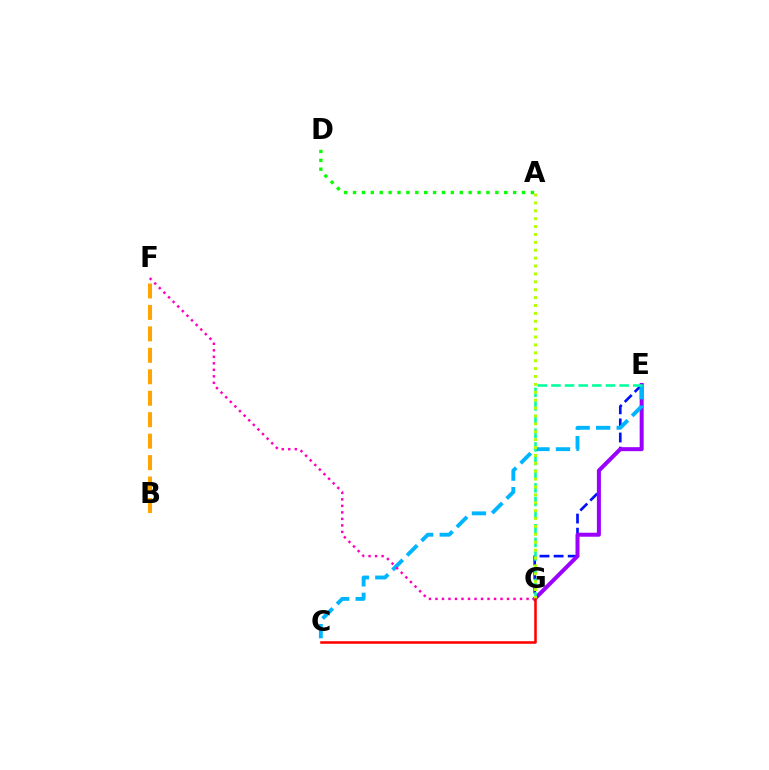{('E', 'G'): [{'color': '#0010ff', 'line_style': 'dashed', 'thickness': 1.92}, {'color': '#9b00ff', 'line_style': 'solid', 'thickness': 2.88}, {'color': '#00ff9d', 'line_style': 'dashed', 'thickness': 1.85}], ('C', 'E'): [{'color': '#00b5ff', 'line_style': 'dashed', 'thickness': 2.79}], ('F', 'G'): [{'color': '#ff00bd', 'line_style': 'dotted', 'thickness': 1.77}], ('B', 'F'): [{'color': '#ffa500', 'line_style': 'dashed', 'thickness': 2.91}], ('A', 'D'): [{'color': '#08ff00', 'line_style': 'dotted', 'thickness': 2.42}], ('A', 'G'): [{'color': '#b3ff00', 'line_style': 'dotted', 'thickness': 2.14}], ('C', 'G'): [{'color': '#ff0000', 'line_style': 'solid', 'thickness': 1.84}]}